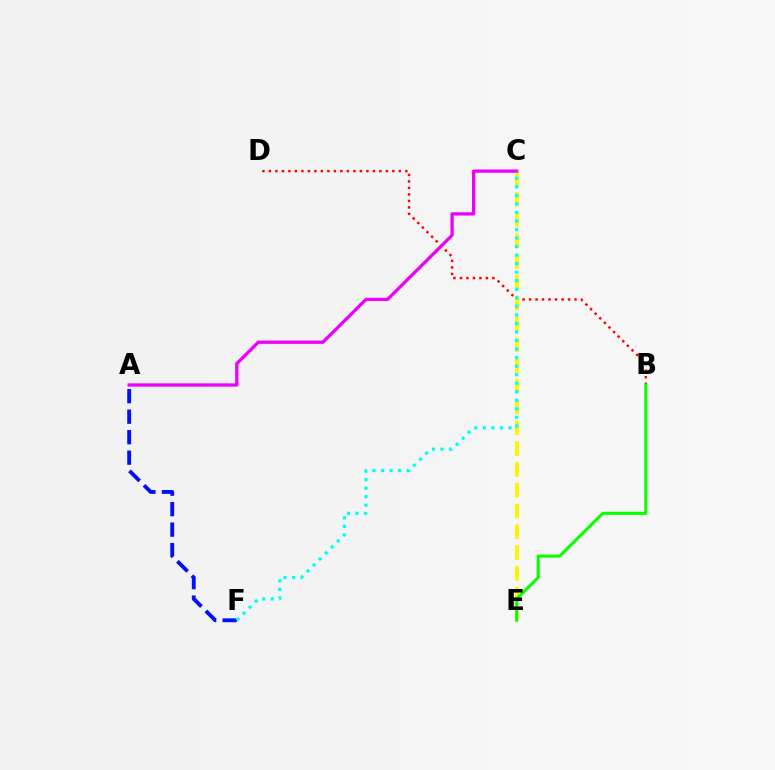{('B', 'D'): [{'color': '#ff0000', 'line_style': 'dotted', 'thickness': 1.76}], ('C', 'E'): [{'color': '#fcf500', 'line_style': 'dashed', 'thickness': 2.83}], ('A', 'F'): [{'color': '#0010ff', 'line_style': 'dashed', 'thickness': 2.78}], ('A', 'C'): [{'color': '#ee00ff', 'line_style': 'solid', 'thickness': 2.37}], ('C', 'F'): [{'color': '#00fff6', 'line_style': 'dotted', 'thickness': 2.32}], ('B', 'E'): [{'color': '#08ff00', 'line_style': 'solid', 'thickness': 2.2}]}